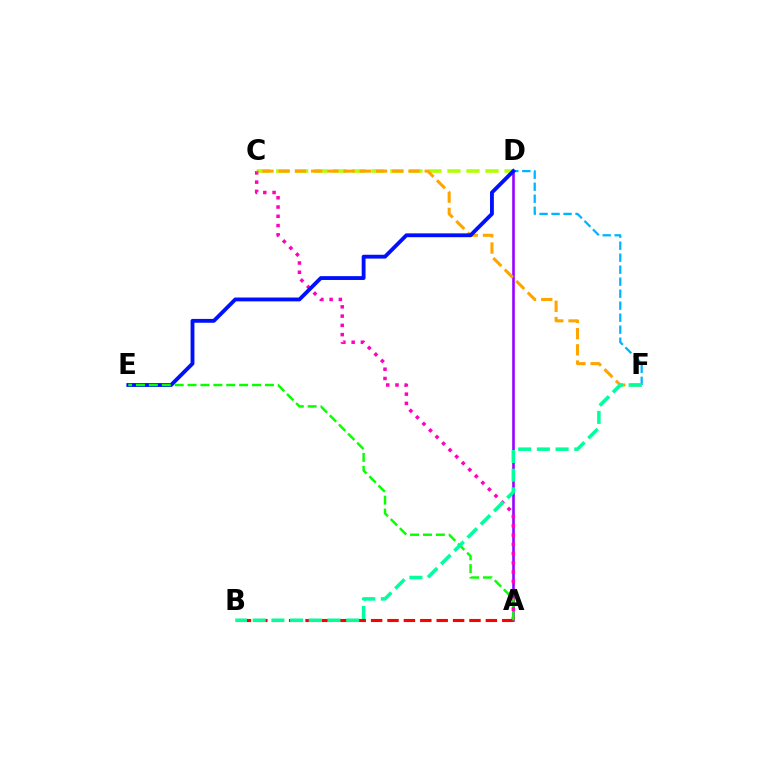{('C', 'D'): [{'color': '#b3ff00', 'line_style': 'dashed', 'thickness': 2.59}], ('A', 'D'): [{'color': '#9b00ff', 'line_style': 'solid', 'thickness': 1.87}], ('A', 'C'): [{'color': '#ff00bd', 'line_style': 'dotted', 'thickness': 2.52}], ('D', 'F'): [{'color': '#00b5ff', 'line_style': 'dashed', 'thickness': 1.63}], ('C', 'F'): [{'color': '#ffa500', 'line_style': 'dashed', 'thickness': 2.2}], ('A', 'B'): [{'color': '#ff0000', 'line_style': 'dashed', 'thickness': 2.23}], ('D', 'E'): [{'color': '#0010ff', 'line_style': 'solid', 'thickness': 2.77}], ('A', 'E'): [{'color': '#08ff00', 'line_style': 'dashed', 'thickness': 1.75}], ('B', 'F'): [{'color': '#00ff9d', 'line_style': 'dashed', 'thickness': 2.54}]}